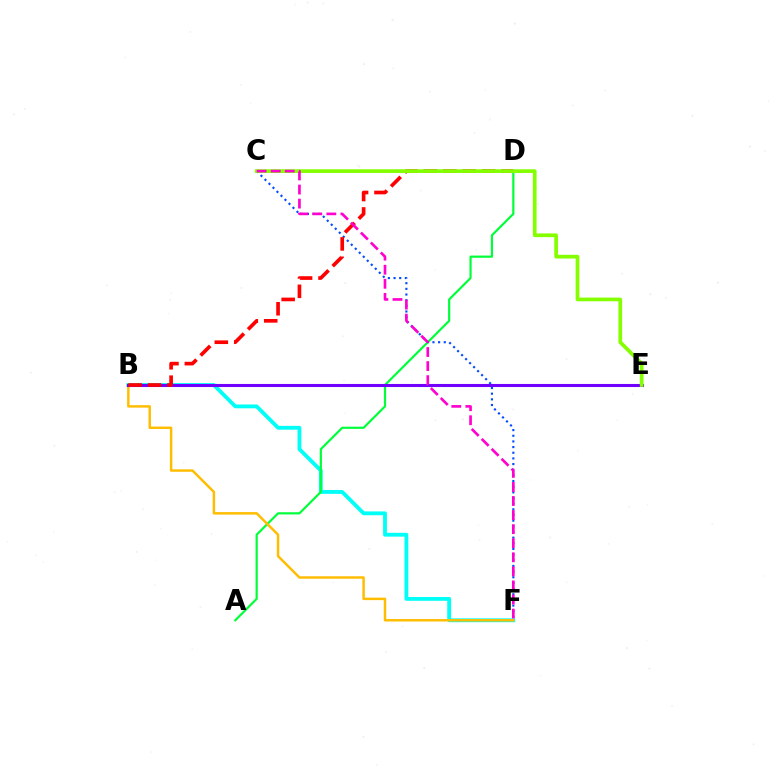{('B', 'F'): [{'color': '#00fff6', 'line_style': 'solid', 'thickness': 2.76}, {'color': '#ffbd00', 'line_style': 'solid', 'thickness': 1.77}], ('A', 'D'): [{'color': '#00ff39', 'line_style': 'solid', 'thickness': 1.58}], ('C', 'F'): [{'color': '#004bff', 'line_style': 'dotted', 'thickness': 1.54}, {'color': '#ff00cf', 'line_style': 'dashed', 'thickness': 1.91}], ('B', 'E'): [{'color': '#7200ff', 'line_style': 'solid', 'thickness': 2.21}], ('B', 'D'): [{'color': '#ff0000', 'line_style': 'dashed', 'thickness': 2.64}], ('C', 'E'): [{'color': '#84ff00', 'line_style': 'solid', 'thickness': 2.67}]}